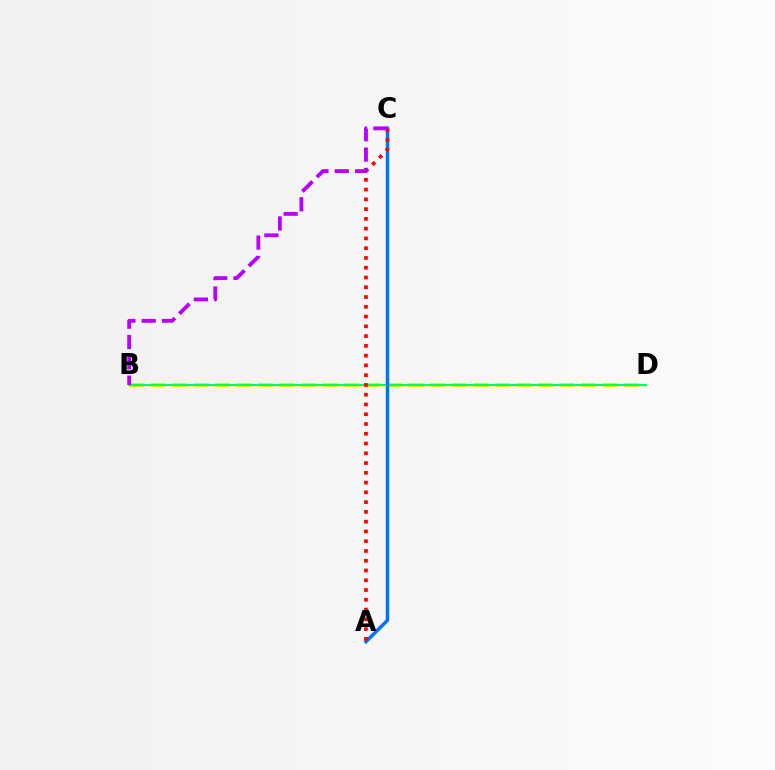{('B', 'D'): [{'color': '#d1ff00', 'line_style': 'dashed', 'thickness': 2.92}, {'color': '#00ff5c', 'line_style': 'solid', 'thickness': 1.5}], ('A', 'C'): [{'color': '#0074ff', 'line_style': 'solid', 'thickness': 2.49}, {'color': '#ff0000', 'line_style': 'dotted', 'thickness': 2.65}], ('B', 'C'): [{'color': '#b900ff', 'line_style': 'dashed', 'thickness': 2.76}]}